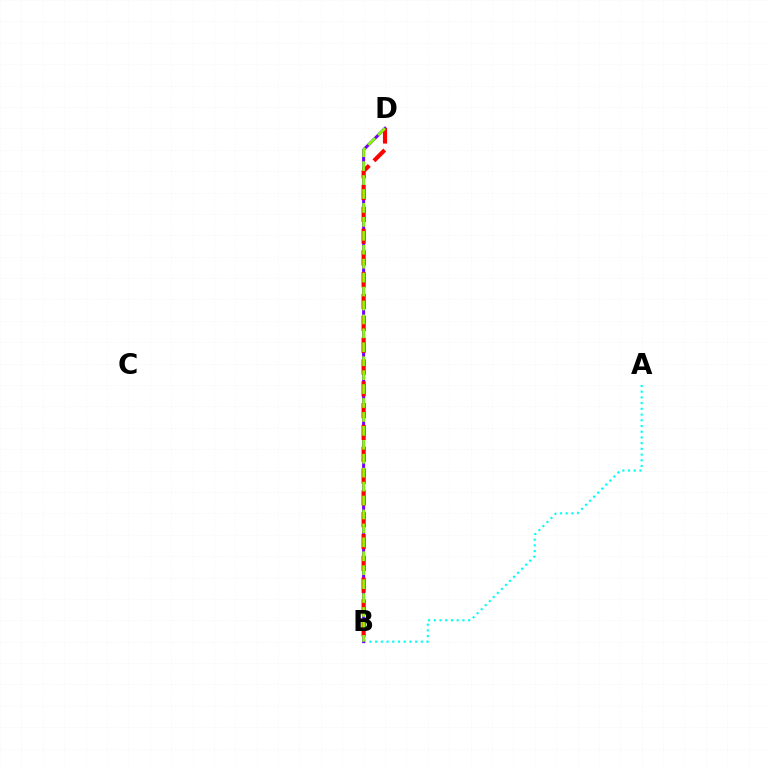{('A', 'B'): [{'color': '#00fff6', 'line_style': 'dotted', 'thickness': 1.55}], ('B', 'D'): [{'color': '#7200ff', 'line_style': 'solid', 'thickness': 2.16}, {'color': '#ff0000', 'line_style': 'dashed', 'thickness': 2.96}, {'color': '#84ff00', 'line_style': 'dashed', 'thickness': 1.89}]}